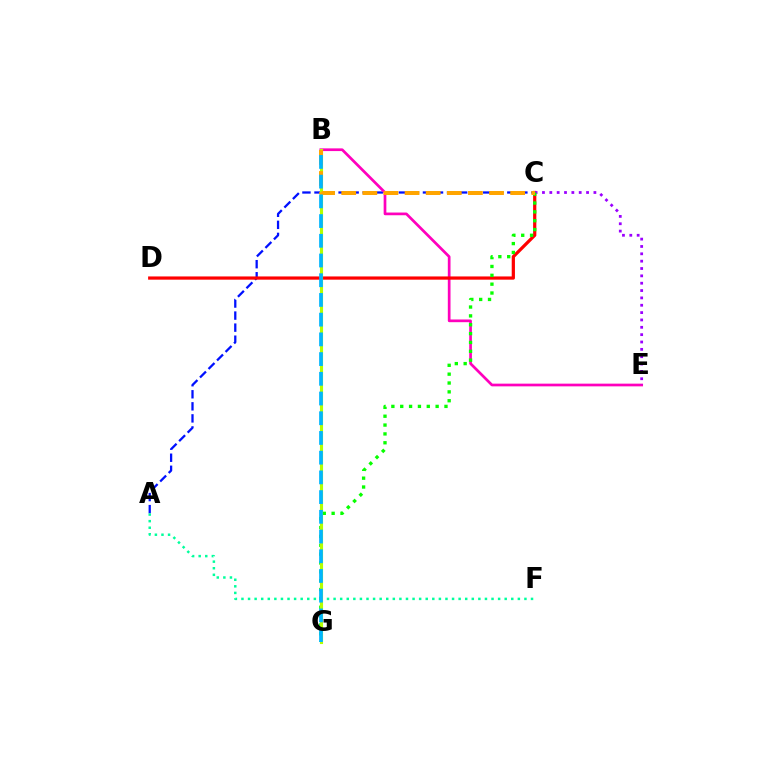{('A', 'C'): [{'color': '#0010ff', 'line_style': 'dashed', 'thickness': 1.64}], ('B', 'E'): [{'color': '#ff00bd', 'line_style': 'solid', 'thickness': 1.95}], ('C', 'D'): [{'color': '#ff0000', 'line_style': 'solid', 'thickness': 2.32}], ('A', 'F'): [{'color': '#00ff9d', 'line_style': 'dotted', 'thickness': 1.79}], ('C', 'E'): [{'color': '#9b00ff', 'line_style': 'dotted', 'thickness': 2.0}], ('C', 'G'): [{'color': '#08ff00', 'line_style': 'dotted', 'thickness': 2.4}], ('B', 'G'): [{'color': '#b3ff00', 'line_style': 'solid', 'thickness': 2.25}, {'color': '#00b5ff', 'line_style': 'dashed', 'thickness': 2.68}], ('B', 'C'): [{'color': '#ffa500', 'line_style': 'dashed', 'thickness': 2.87}]}